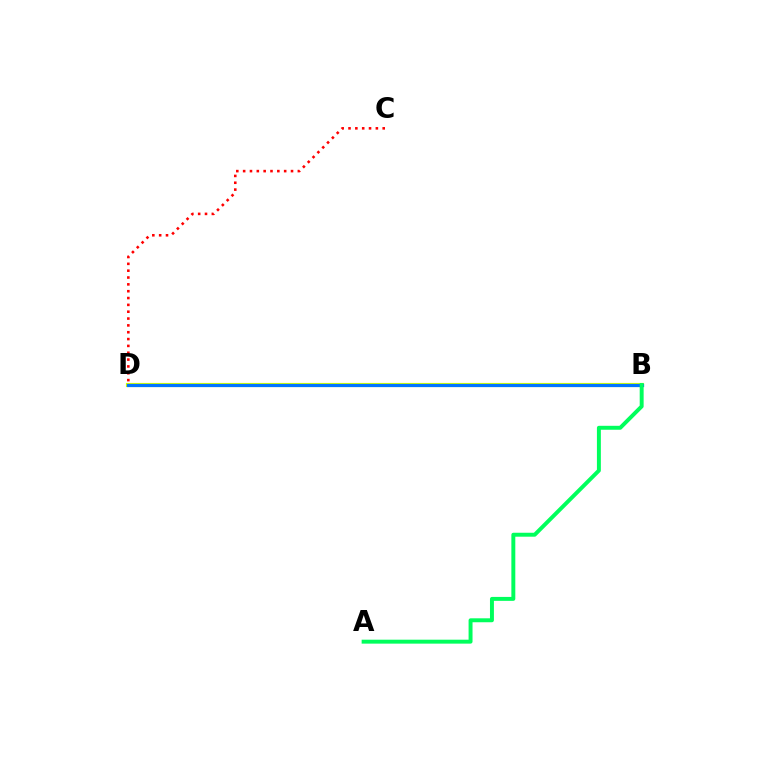{('C', 'D'): [{'color': '#ff0000', 'line_style': 'dotted', 'thickness': 1.86}], ('B', 'D'): [{'color': '#b900ff', 'line_style': 'solid', 'thickness': 2.76}, {'color': '#d1ff00', 'line_style': 'solid', 'thickness': 2.99}, {'color': '#0074ff', 'line_style': 'solid', 'thickness': 2.3}], ('A', 'B'): [{'color': '#00ff5c', 'line_style': 'solid', 'thickness': 2.84}]}